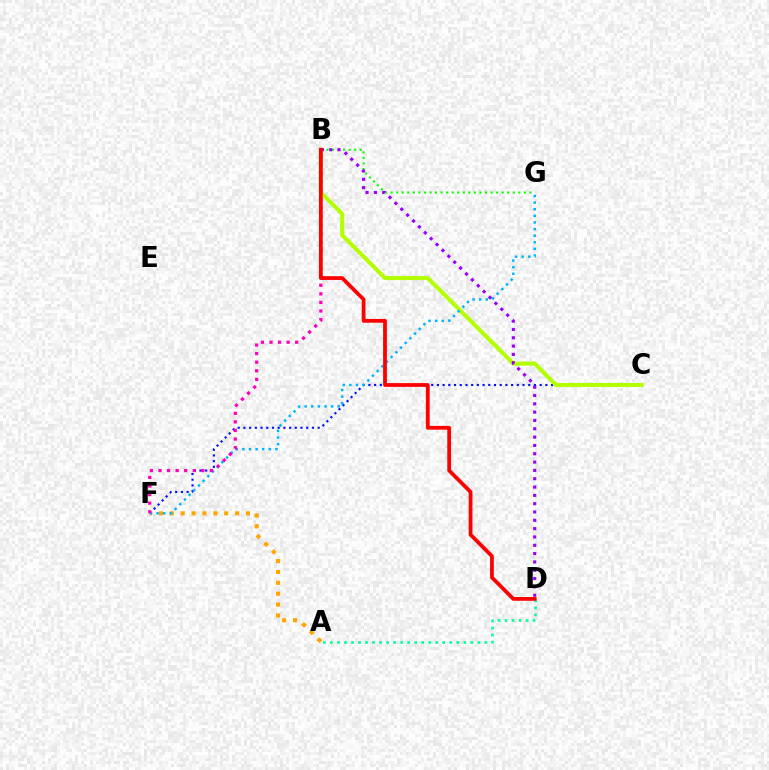{('C', 'F'): [{'color': '#0010ff', 'line_style': 'dotted', 'thickness': 1.55}], ('B', 'C'): [{'color': '#b3ff00', 'line_style': 'solid', 'thickness': 2.9}], ('A', 'F'): [{'color': '#ffa500', 'line_style': 'dotted', 'thickness': 2.96}], ('A', 'D'): [{'color': '#00ff9d', 'line_style': 'dotted', 'thickness': 1.91}], ('F', 'G'): [{'color': '#00b5ff', 'line_style': 'dotted', 'thickness': 1.8}], ('B', 'G'): [{'color': '#08ff00', 'line_style': 'dotted', 'thickness': 1.51}], ('B', 'F'): [{'color': '#ff00bd', 'line_style': 'dotted', 'thickness': 2.33}], ('B', 'D'): [{'color': '#9b00ff', 'line_style': 'dotted', 'thickness': 2.26}, {'color': '#ff0000', 'line_style': 'solid', 'thickness': 2.72}]}